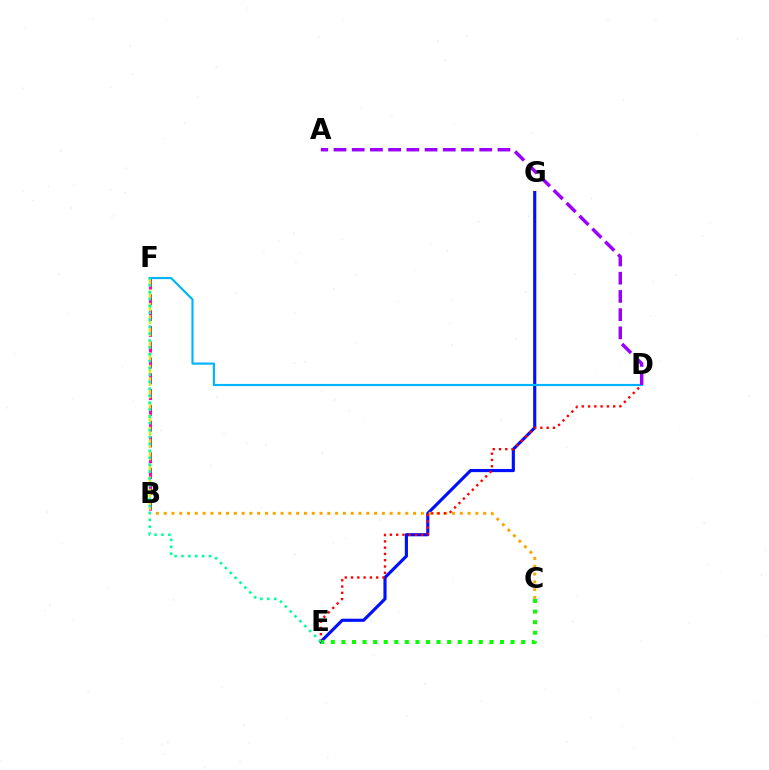{('B', 'F'): [{'color': '#ff00bd', 'line_style': 'dashed', 'thickness': 2.15}, {'color': '#b3ff00', 'line_style': 'dashed', 'thickness': 1.68}], ('E', 'G'): [{'color': '#0010ff', 'line_style': 'solid', 'thickness': 2.26}], ('D', 'F'): [{'color': '#00b5ff', 'line_style': 'solid', 'thickness': 1.56}], ('B', 'C'): [{'color': '#ffa500', 'line_style': 'dotted', 'thickness': 2.12}], ('C', 'E'): [{'color': '#08ff00', 'line_style': 'dotted', 'thickness': 2.87}], ('D', 'E'): [{'color': '#ff0000', 'line_style': 'dotted', 'thickness': 1.71}], ('A', 'D'): [{'color': '#9b00ff', 'line_style': 'dashed', 'thickness': 2.47}], ('E', 'F'): [{'color': '#00ff9d', 'line_style': 'dotted', 'thickness': 1.87}]}